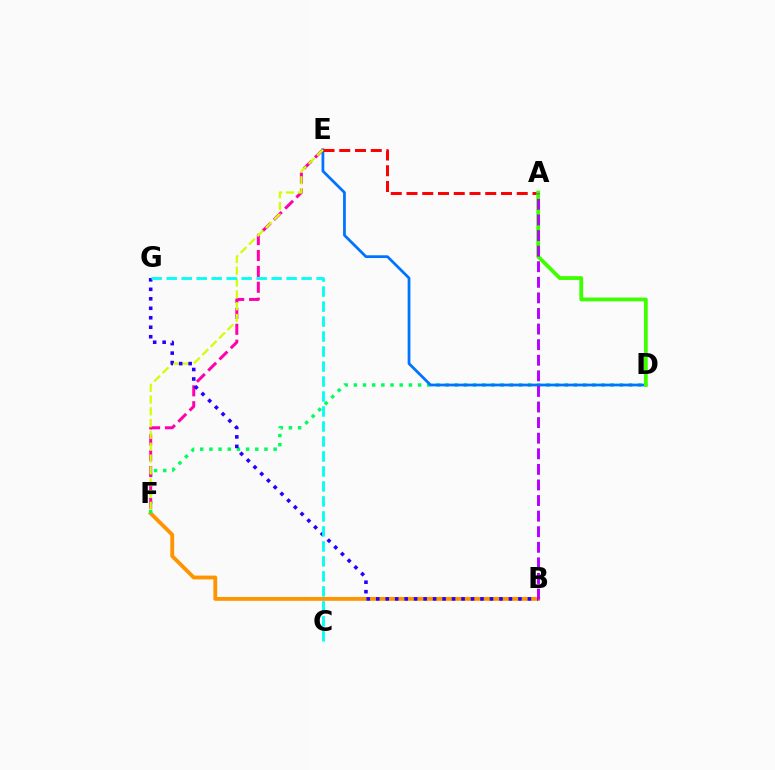{('B', 'F'): [{'color': '#ff9400', 'line_style': 'solid', 'thickness': 2.76}], ('D', 'F'): [{'color': '#00ff5c', 'line_style': 'dotted', 'thickness': 2.49}], ('D', 'E'): [{'color': '#0074ff', 'line_style': 'solid', 'thickness': 1.99}], ('E', 'F'): [{'color': '#ff00ac', 'line_style': 'dashed', 'thickness': 2.16}, {'color': '#d1ff00', 'line_style': 'dashed', 'thickness': 1.6}], ('A', 'E'): [{'color': '#ff0000', 'line_style': 'dashed', 'thickness': 2.14}], ('B', 'G'): [{'color': '#2500ff', 'line_style': 'dotted', 'thickness': 2.58}], ('A', 'D'): [{'color': '#3dff00', 'line_style': 'solid', 'thickness': 2.72}], ('A', 'B'): [{'color': '#b900ff', 'line_style': 'dashed', 'thickness': 2.12}], ('C', 'G'): [{'color': '#00fff6', 'line_style': 'dashed', 'thickness': 2.04}]}